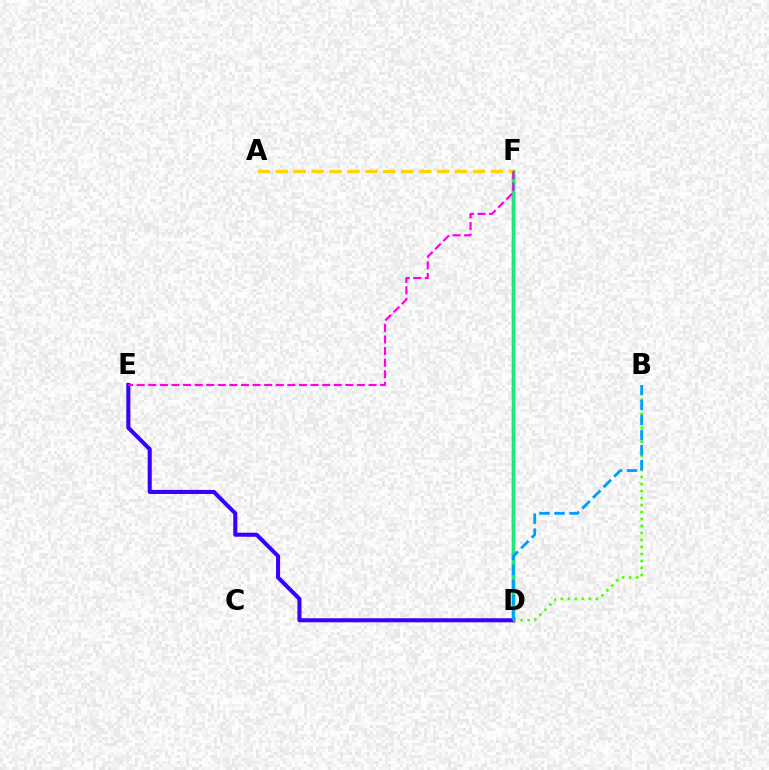{('D', 'F'): [{'color': '#ff0000', 'line_style': 'solid', 'thickness': 2.42}, {'color': '#00ff86', 'line_style': 'solid', 'thickness': 2.0}], ('A', 'F'): [{'color': '#ffd500', 'line_style': 'dashed', 'thickness': 2.44}], ('D', 'E'): [{'color': '#3700ff', 'line_style': 'solid', 'thickness': 2.92}], ('B', 'D'): [{'color': '#4fff00', 'line_style': 'dotted', 'thickness': 1.9}, {'color': '#009eff', 'line_style': 'dashed', 'thickness': 2.04}], ('E', 'F'): [{'color': '#ff00ed', 'line_style': 'dashed', 'thickness': 1.57}]}